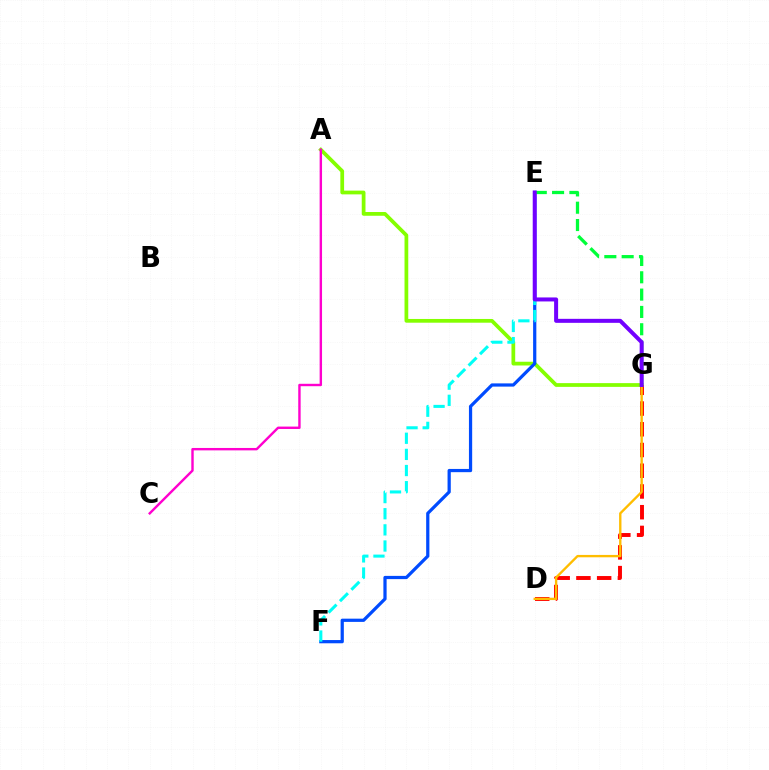{('D', 'G'): [{'color': '#ff0000', 'line_style': 'dashed', 'thickness': 2.82}, {'color': '#ffbd00', 'line_style': 'solid', 'thickness': 1.7}], ('A', 'G'): [{'color': '#84ff00', 'line_style': 'solid', 'thickness': 2.69}], ('E', 'F'): [{'color': '#004bff', 'line_style': 'solid', 'thickness': 2.32}, {'color': '#00fff6', 'line_style': 'dashed', 'thickness': 2.19}], ('E', 'G'): [{'color': '#00ff39', 'line_style': 'dashed', 'thickness': 2.35}, {'color': '#7200ff', 'line_style': 'solid', 'thickness': 2.88}], ('A', 'C'): [{'color': '#ff00cf', 'line_style': 'solid', 'thickness': 1.73}]}